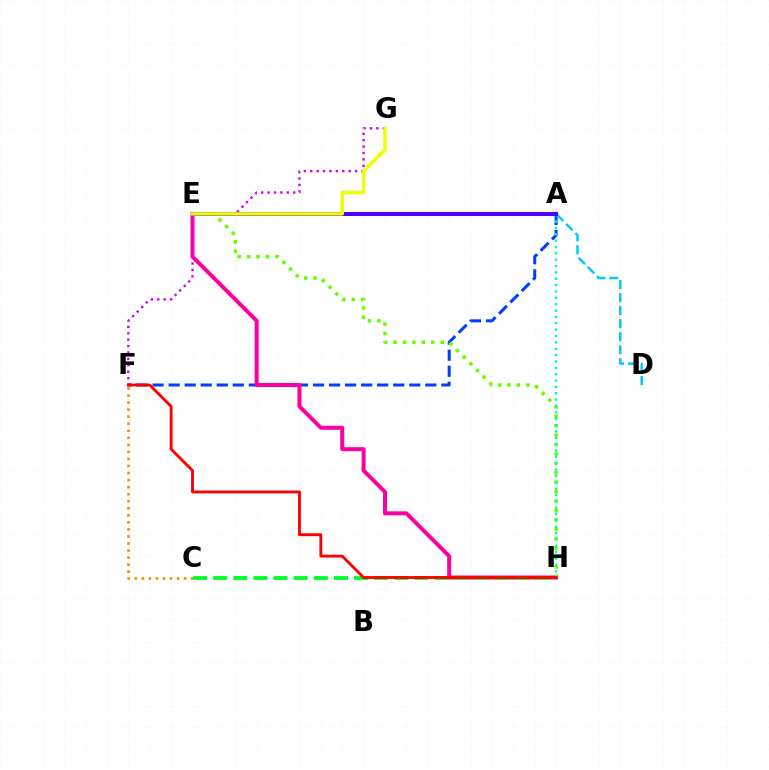{('C', 'F'): [{'color': '#ff8800', 'line_style': 'dotted', 'thickness': 1.91}], ('A', 'F'): [{'color': '#003fff', 'line_style': 'dashed', 'thickness': 2.18}], ('E', 'H'): [{'color': '#ff00a0', 'line_style': 'solid', 'thickness': 2.88}, {'color': '#66ff00', 'line_style': 'dotted', 'thickness': 2.56}], ('F', 'G'): [{'color': '#d600ff', 'line_style': 'dotted', 'thickness': 1.74}], ('A', 'H'): [{'color': '#00ffaf', 'line_style': 'dotted', 'thickness': 1.73}], ('A', 'D'): [{'color': '#00c7ff', 'line_style': 'dashed', 'thickness': 1.77}], ('A', 'E'): [{'color': '#4f00ff', 'line_style': 'solid', 'thickness': 2.89}], ('E', 'G'): [{'color': '#eeff00', 'line_style': 'solid', 'thickness': 2.48}], ('C', 'H'): [{'color': '#00ff27', 'line_style': 'dashed', 'thickness': 2.74}], ('F', 'H'): [{'color': '#ff0000', 'line_style': 'solid', 'thickness': 2.06}]}